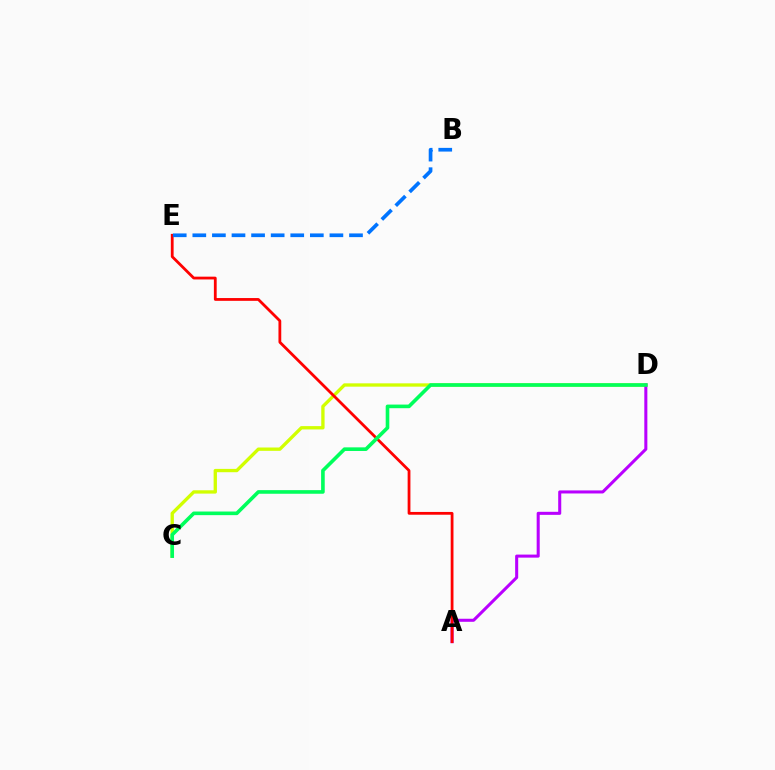{('C', 'D'): [{'color': '#d1ff00', 'line_style': 'solid', 'thickness': 2.4}, {'color': '#00ff5c', 'line_style': 'solid', 'thickness': 2.61}], ('A', 'D'): [{'color': '#b900ff', 'line_style': 'solid', 'thickness': 2.19}], ('A', 'E'): [{'color': '#ff0000', 'line_style': 'solid', 'thickness': 2.01}], ('B', 'E'): [{'color': '#0074ff', 'line_style': 'dashed', 'thickness': 2.66}]}